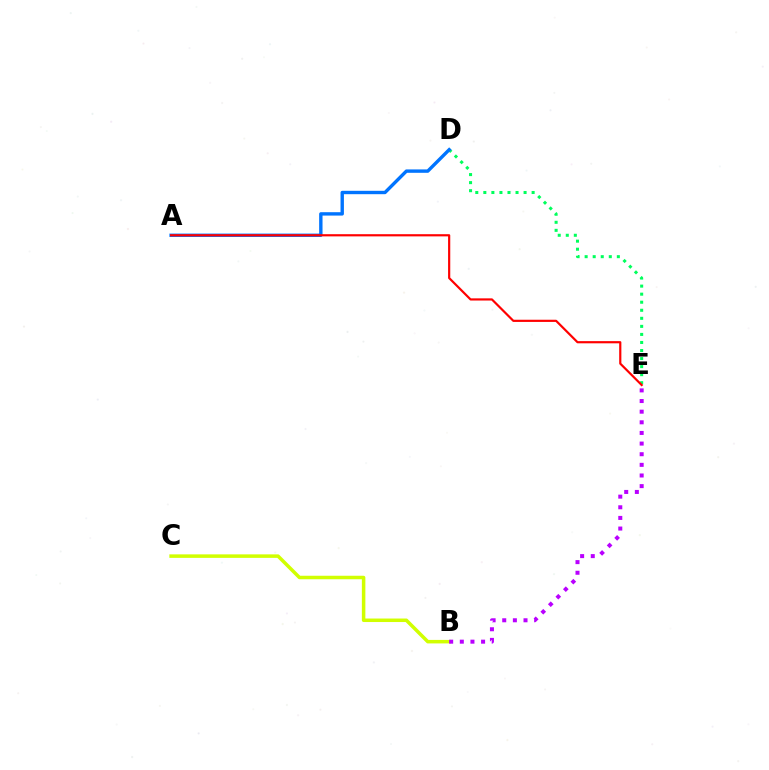{('D', 'E'): [{'color': '#00ff5c', 'line_style': 'dotted', 'thickness': 2.19}], ('A', 'D'): [{'color': '#0074ff', 'line_style': 'solid', 'thickness': 2.44}], ('B', 'C'): [{'color': '#d1ff00', 'line_style': 'solid', 'thickness': 2.53}], ('A', 'E'): [{'color': '#ff0000', 'line_style': 'solid', 'thickness': 1.57}], ('B', 'E'): [{'color': '#b900ff', 'line_style': 'dotted', 'thickness': 2.89}]}